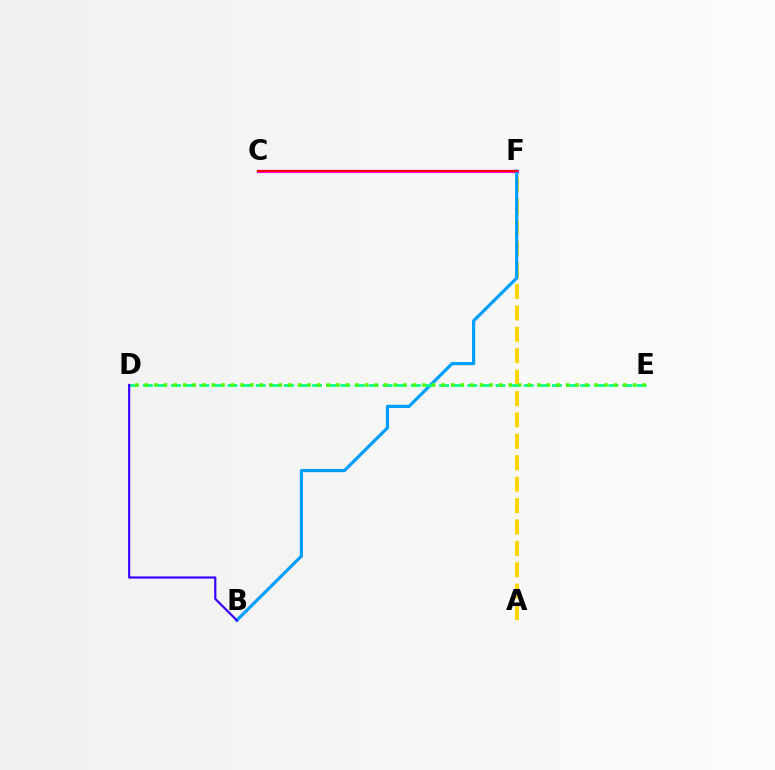{('C', 'F'): [{'color': '#ff00ed', 'line_style': 'solid', 'thickness': 2.28}, {'color': '#ff0000', 'line_style': 'solid', 'thickness': 1.53}], ('A', 'F'): [{'color': '#ffd500', 'line_style': 'dashed', 'thickness': 2.91}], ('B', 'F'): [{'color': '#009eff', 'line_style': 'solid', 'thickness': 2.3}], ('D', 'E'): [{'color': '#00ff86', 'line_style': 'dashed', 'thickness': 1.92}, {'color': '#4fff00', 'line_style': 'dotted', 'thickness': 2.6}], ('B', 'D'): [{'color': '#3700ff', 'line_style': 'solid', 'thickness': 1.57}]}